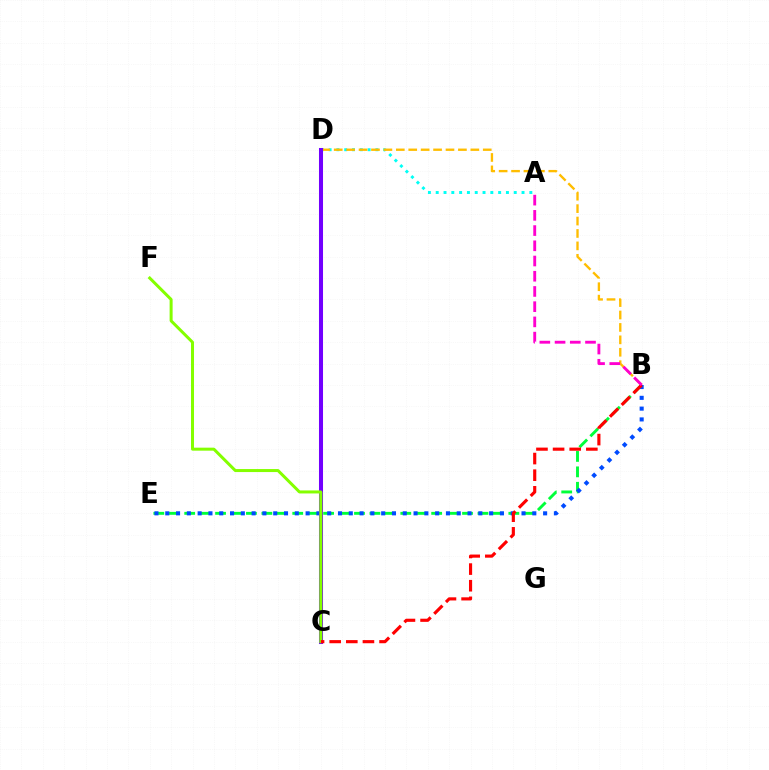{('B', 'E'): [{'color': '#00ff39', 'line_style': 'dashed', 'thickness': 2.1}, {'color': '#004bff', 'line_style': 'dotted', 'thickness': 2.93}], ('A', 'D'): [{'color': '#00fff6', 'line_style': 'dotted', 'thickness': 2.12}], ('B', 'D'): [{'color': '#ffbd00', 'line_style': 'dashed', 'thickness': 1.69}], ('C', 'D'): [{'color': '#7200ff', 'line_style': 'solid', 'thickness': 2.91}], ('C', 'F'): [{'color': '#84ff00', 'line_style': 'solid', 'thickness': 2.16}], ('B', 'C'): [{'color': '#ff0000', 'line_style': 'dashed', 'thickness': 2.26}], ('A', 'B'): [{'color': '#ff00cf', 'line_style': 'dashed', 'thickness': 2.07}]}